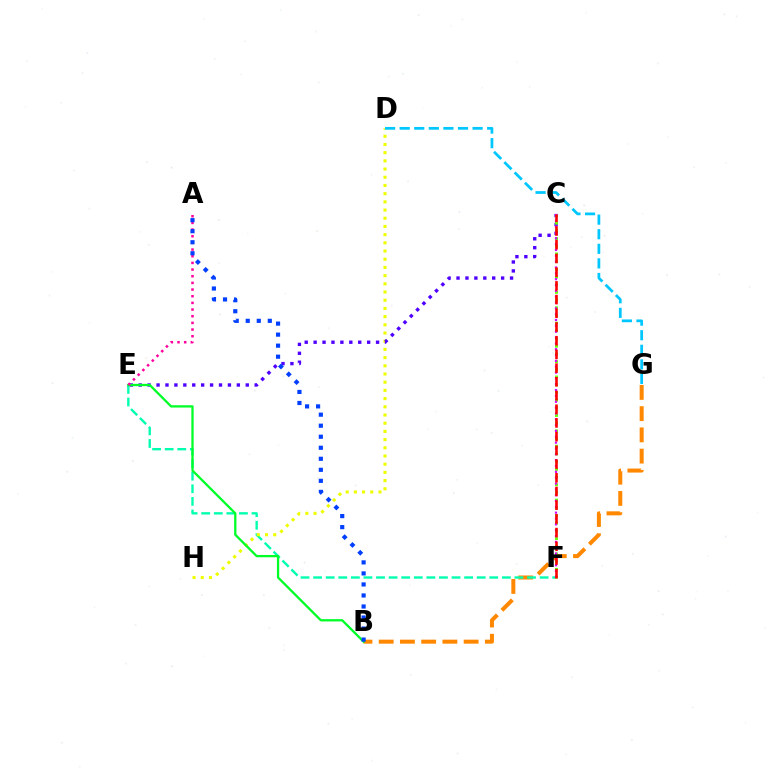{('B', 'G'): [{'color': '#ff8800', 'line_style': 'dashed', 'thickness': 2.88}], ('E', 'F'): [{'color': '#00ffaf', 'line_style': 'dashed', 'thickness': 1.71}], ('D', 'H'): [{'color': '#eeff00', 'line_style': 'dotted', 'thickness': 2.23}], ('C', 'E'): [{'color': '#4f00ff', 'line_style': 'dotted', 'thickness': 2.42}], ('C', 'F'): [{'color': '#66ff00', 'line_style': 'dotted', 'thickness': 2.09}, {'color': '#d600ff', 'line_style': 'dotted', 'thickness': 1.59}, {'color': '#ff0000', 'line_style': 'dashed', 'thickness': 1.86}], ('B', 'E'): [{'color': '#00ff27', 'line_style': 'solid', 'thickness': 1.65}], ('A', 'E'): [{'color': '#ff00a0', 'line_style': 'dotted', 'thickness': 1.81}], ('A', 'B'): [{'color': '#003fff', 'line_style': 'dotted', 'thickness': 3.0}], ('D', 'G'): [{'color': '#00c7ff', 'line_style': 'dashed', 'thickness': 1.98}]}